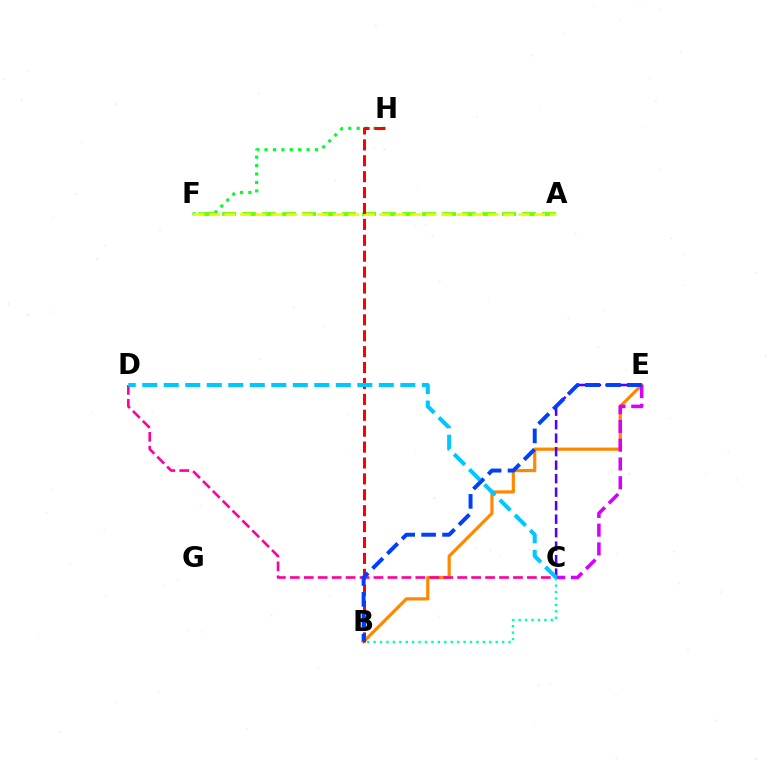{('B', 'E'): [{'color': '#ff8800', 'line_style': 'solid', 'thickness': 2.3}, {'color': '#003fff', 'line_style': 'dashed', 'thickness': 2.84}], ('F', 'H'): [{'color': '#00ff27', 'line_style': 'dotted', 'thickness': 2.29}], ('A', 'F'): [{'color': '#66ff00', 'line_style': 'dashed', 'thickness': 2.72}, {'color': '#eeff00', 'line_style': 'dashed', 'thickness': 2.1}], ('C', 'E'): [{'color': '#4f00ff', 'line_style': 'dashed', 'thickness': 1.83}, {'color': '#d600ff', 'line_style': 'dashed', 'thickness': 2.55}], ('B', 'H'): [{'color': '#ff0000', 'line_style': 'dashed', 'thickness': 2.16}], ('C', 'D'): [{'color': '#ff00a0', 'line_style': 'dashed', 'thickness': 1.89}, {'color': '#00c7ff', 'line_style': 'dashed', 'thickness': 2.92}], ('B', 'C'): [{'color': '#00ffaf', 'line_style': 'dotted', 'thickness': 1.75}]}